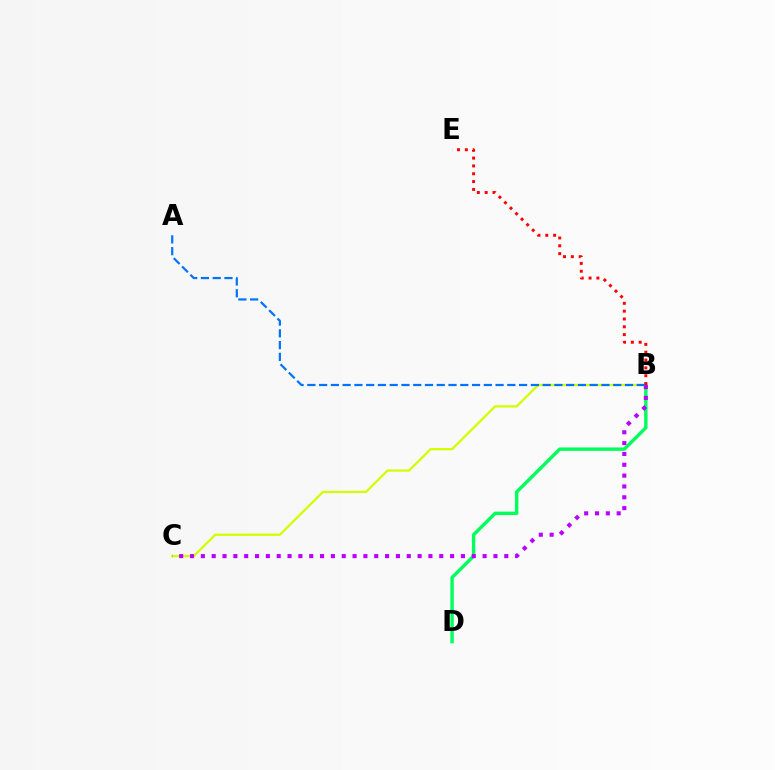{('B', 'C'): [{'color': '#d1ff00', 'line_style': 'solid', 'thickness': 1.64}, {'color': '#b900ff', 'line_style': 'dotted', 'thickness': 2.94}], ('B', 'D'): [{'color': '#00ff5c', 'line_style': 'solid', 'thickness': 2.46}], ('A', 'B'): [{'color': '#0074ff', 'line_style': 'dashed', 'thickness': 1.6}], ('B', 'E'): [{'color': '#ff0000', 'line_style': 'dotted', 'thickness': 2.13}]}